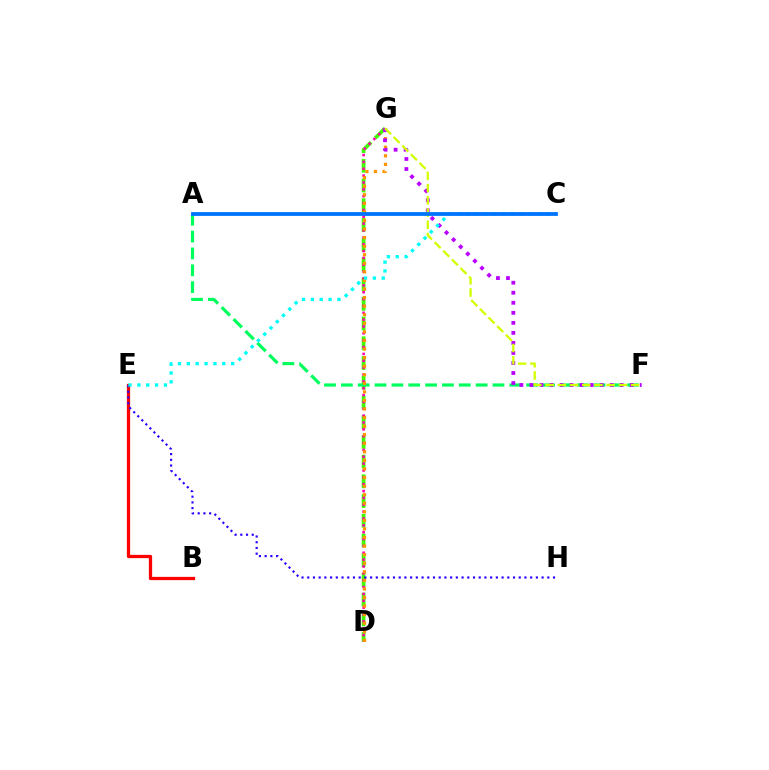{('D', 'G'): [{'color': '#3dff00', 'line_style': 'dashed', 'thickness': 2.68}, {'color': '#ff00ac', 'line_style': 'dotted', 'thickness': 1.86}, {'color': '#ff9400', 'line_style': 'dotted', 'thickness': 2.33}], ('A', 'F'): [{'color': '#00ff5c', 'line_style': 'dashed', 'thickness': 2.29}], ('B', 'E'): [{'color': '#ff0000', 'line_style': 'solid', 'thickness': 2.35}], ('F', 'G'): [{'color': '#b900ff', 'line_style': 'dotted', 'thickness': 2.73}, {'color': '#d1ff00', 'line_style': 'dashed', 'thickness': 1.66}], ('E', 'H'): [{'color': '#2500ff', 'line_style': 'dotted', 'thickness': 1.55}], ('C', 'E'): [{'color': '#00fff6', 'line_style': 'dotted', 'thickness': 2.41}], ('A', 'C'): [{'color': '#0074ff', 'line_style': 'solid', 'thickness': 2.73}]}